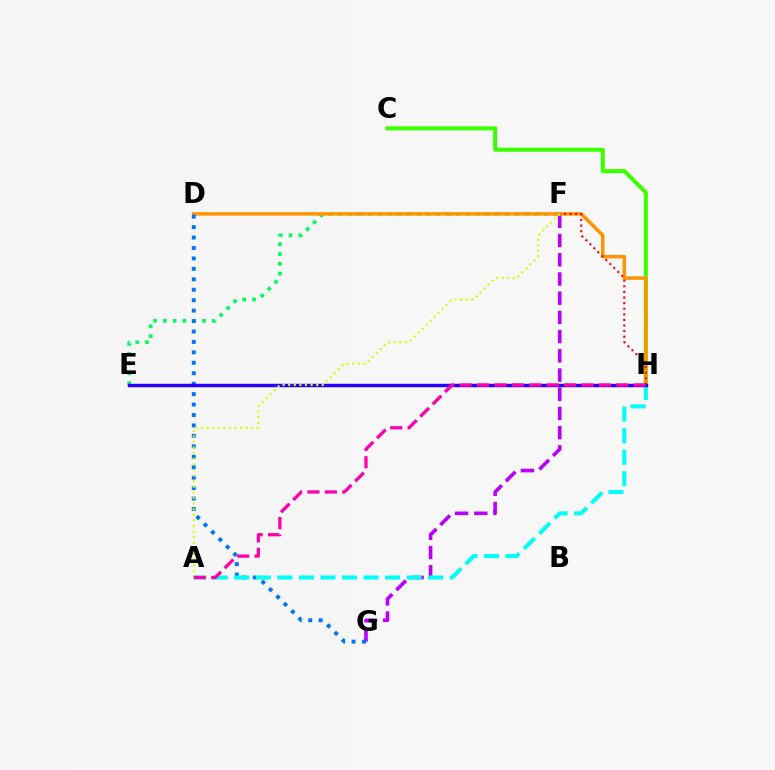{('C', 'H'): [{'color': '#3dff00', 'line_style': 'solid', 'thickness': 2.93}], ('F', 'G'): [{'color': '#b900ff', 'line_style': 'dashed', 'thickness': 2.61}], ('E', 'F'): [{'color': '#00ff5c', 'line_style': 'dotted', 'thickness': 2.66}], ('D', 'H'): [{'color': '#ff9400', 'line_style': 'solid', 'thickness': 2.51}], ('D', 'G'): [{'color': '#0074ff', 'line_style': 'dotted', 'thickness': 2.84}], ('A', 'H'): [{'color': '#00fff6', 'line_style': 'dashed', 'thickness': 2.93}, {'color': '#ff00ac', 'line_style': 'dashed', 'thickness': 2.36}], ('F', 'H'): [{'color': '#ff0000', 'line_style': 'dotted', 'thickness': 1.53}], ('E', 'H'): [{'color': '#2500ff', 'line_style': 'solid', 'thickness': 2.47}], ('A', 'F'): [{'color': '#d1ff00', 'line_style': 'dotted', 'thickness': 1.52}]}